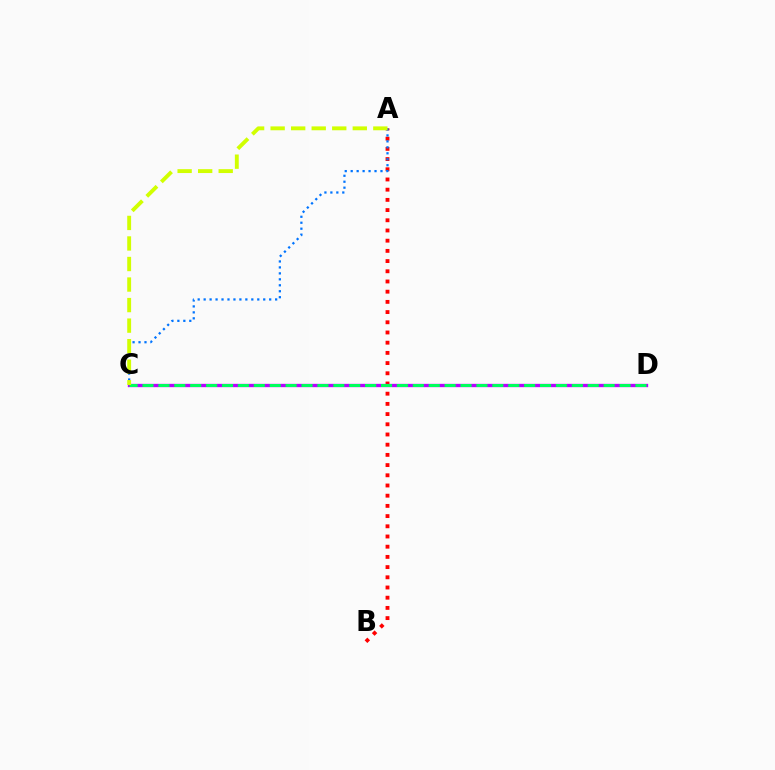{('A', 'B'): [{'color': '#ff0000', 'line_style': 'dotted', 'thickness': 2.77}], ('A', 'C'): [{'color': '#0074ff', 'line_style': 'dotted', 'thickness': 1.62}, {'color': '#d1ff00', 'line_style': 'dashed', 'thickness': 2.79}], ('C', 'D'): [{'color': '#b900ff', 'line_style': 'solid', 'thickness': 2.39}, {'color': '#00ff5c', 'line_style': 'dashed', 'thickness': 2.16}]}